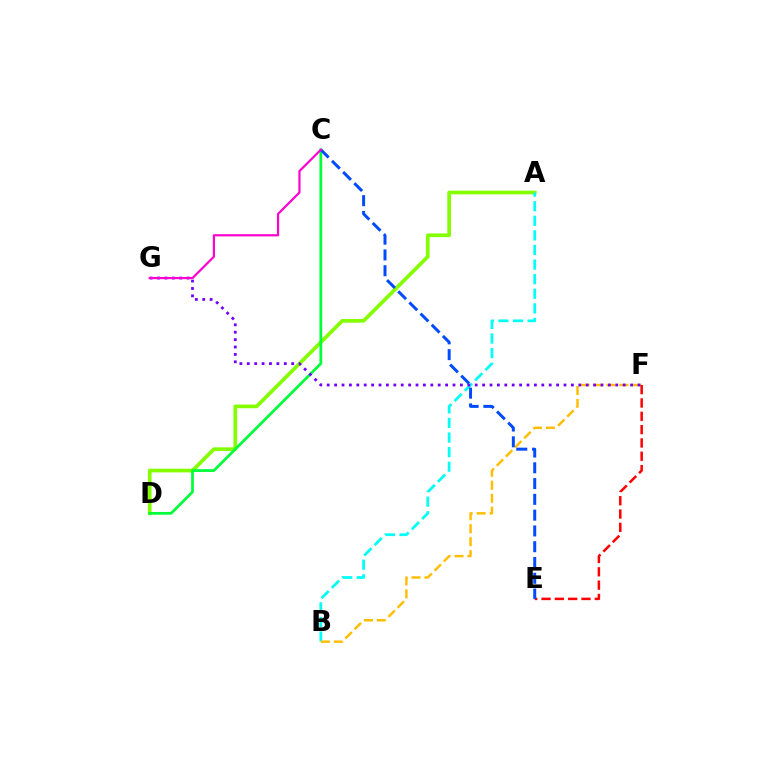{('A', 'D'): [{'color': '#84ff00', 'line_style': 'solid', 'thickness': 2.65}], ('A', 'B'): [{'color': '#00fff6', 'line_style': 'dashed', 'thickness': 1.98}], ('B', 'F'): [{'color': '#ffbd00', 'line_style': 'dashed', 'thickness': 1.76}], ('C', 'D'): [{'color': '#00ff39', 'line_style': 'solid', 'thickness': 1.97}], ('F', 'G'): [{'color': '#7200ff', 'line_style': 'dotted', 'thickness': 2.01}], ('E', 'F'): [{'color': '#ff0000', 'line_style': 'dashed', 'thickness': 1.81}], ('C', 'E'): [{'color': '#004bff', 'line_style': 'dashed', 'thickness': 2.14}], ('C', 'G'): [{'color': '#ff00cf', 'line_style': 'solid', 'thickness': 1.58}]}